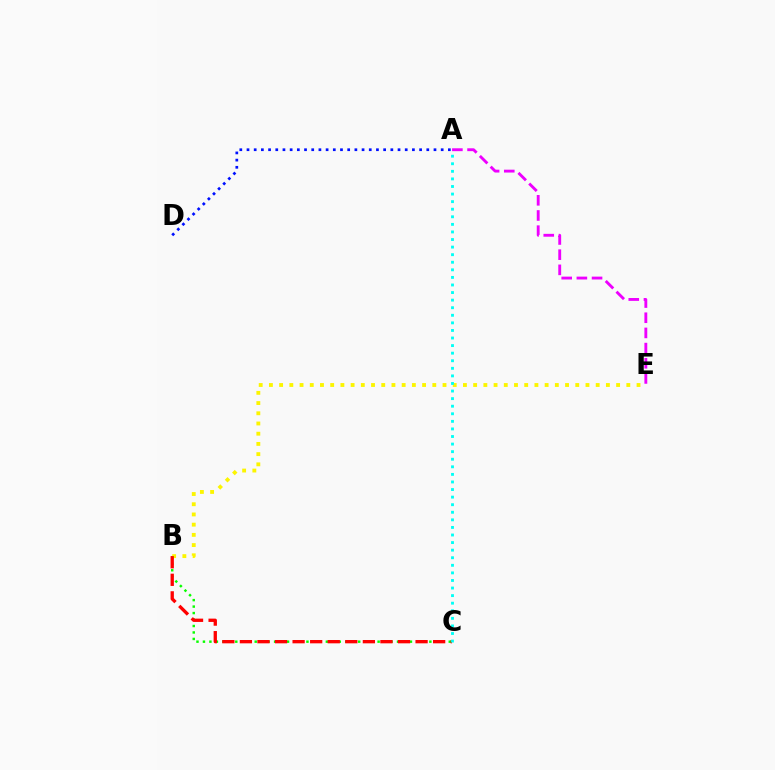{('B', 'C'): [{'color': '#08ff00', 'line_style': 'dotted', 'thickness': 1.76}, {'color': '#ff0000', 'line_style': 'dashed', 'thickness': 2.39}], ('B', 'E'): [{'color': '#fcf500', 'line_style': 'dotted', 'thickness': 2.77}], ('A', 'E'): [{'color': '#ee00ff', 'line_style': 'dashed', 'thickness': 2.06}], ('A', 'C'): [{'color': '#00fff6', 'line_style': 'dotted', 'thickness': 2.06}], ('A', 'D'): [{'color': '#0010ff', 'line_style': 'dotted', 'thickness': 1.95}]}